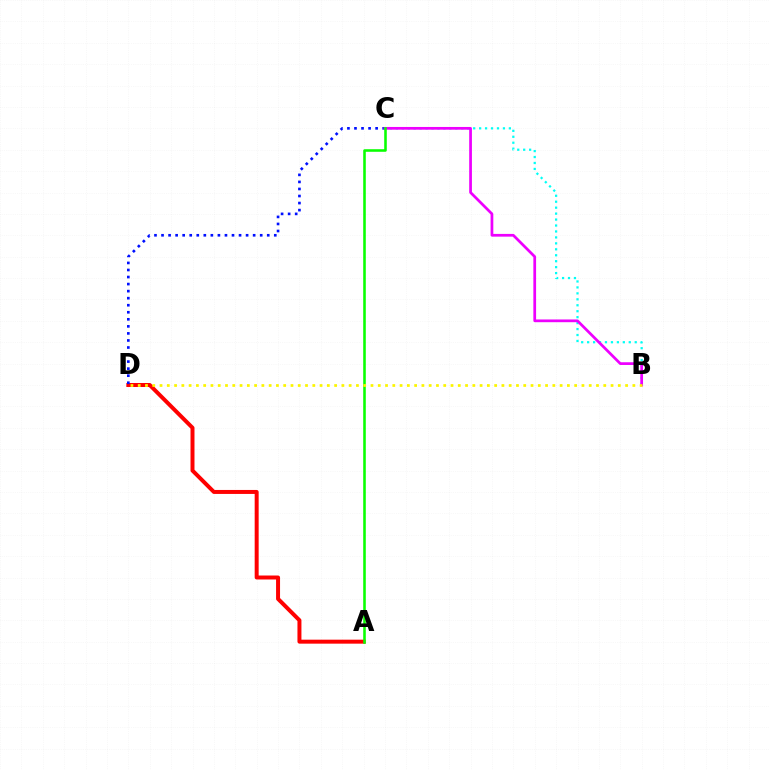{('B', 'C'): [{'color': '#00fff6', 'line_style': 'dotted', 'thickness': 1.62}, {'color': '#ee00ff', 'line_style': 'solid', 'thickness': 1.97}], ('A', 'D'): [{'color': '#ff0000', 'line_style': 'solid', 'thickness': 2.87}], ('C', 'D'): [{'color': '#0010ff', 'line_style': 'dotted', 'thickness': 1.91}], ('A', 'C'): [{'color': '#08ff00', 'line_style': 'solid', 'thickness': 1.85}], ('B', 'D'): [{'color': '#fcf500', 'line_style': 'dotted', 'thickness': 1.98}]}